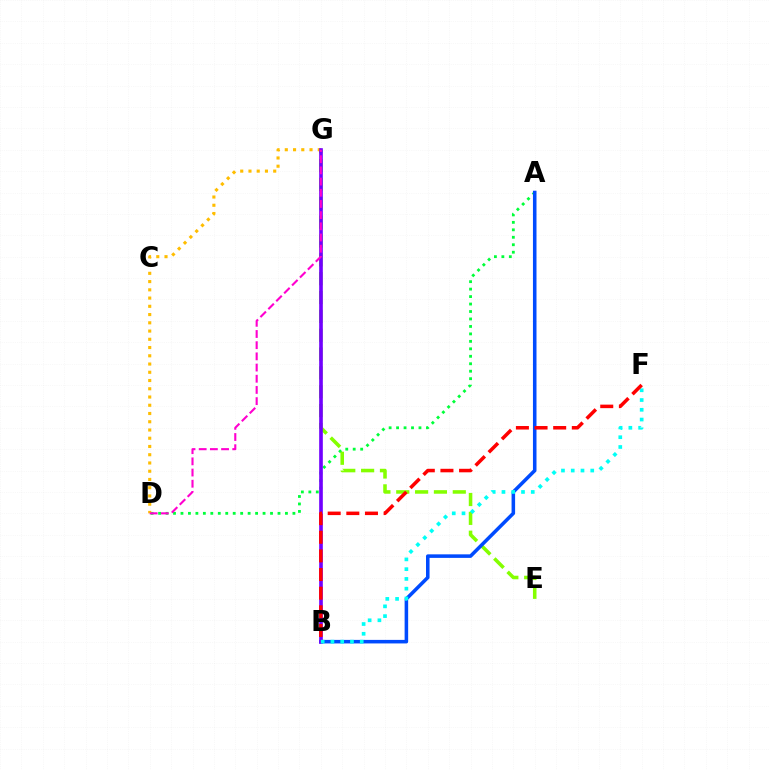{('A', 'D'): [{'color': '#00ff39', 'line_style': 'dotted', 'thickness': 2.03}], ('E', 'G'): [{'color': '#84ff00', 'line_style': 'dashed', 'thickness': 2.56}], ('D', 'G'): [{'color': '#ffbd00', 'line_style': 'dotted', 'thickness': 2.24}, {'color': '#ff00cf', 'line_style': 'dashed', 'thickness': 1.52}], ('A', 'B'): [{'color': '#004bff', 'line_style': 'solid', 'thickness': 2.55}], ('B', 'G'): [{'color': '#7200ff', 'line_style': 'solid', 'thickness': 2.63}], ('B', 'F'): [{'color': '#00fff6', 'line_style': 'dotted', 'thickness': 2.65}, {'color': '#ff0000', 'line_style': 'dashed', 'thickness': 2.53}]}